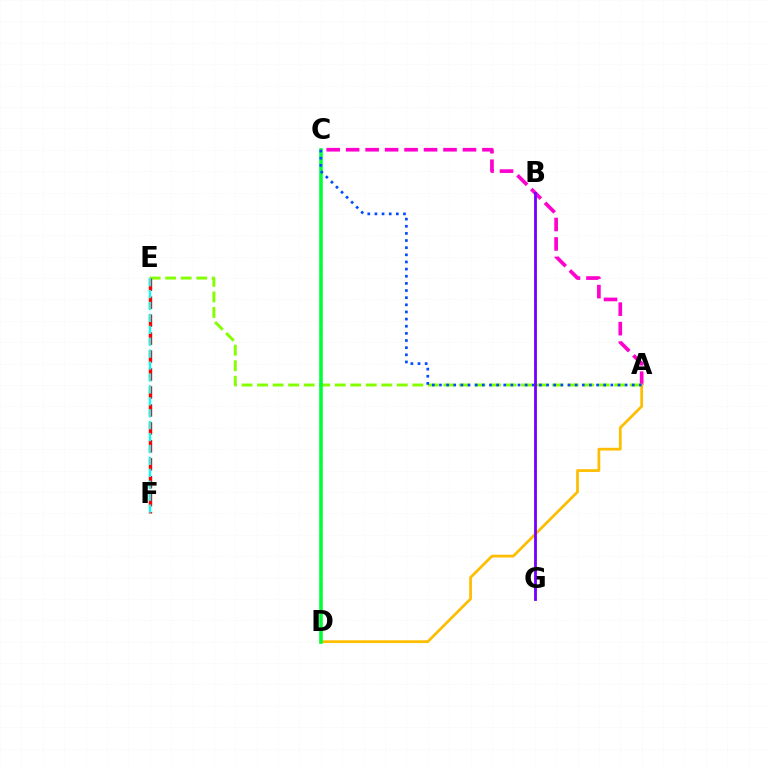{('A', 'C'): [{'color': '#ff00cf', 'line_style': 'dashed', 'thickness': 2.65}, {'color': '#004bff', 'line_style': 'dotted', 'thickness': 1.94}], ('A', 'D'): [{'color': '#ffbd00', 'line_style': 'solid', 'thickness': 1.97}], ('A', 'E'): [{'color': '#84ff00', 'line_style': 'dashed', 'thickness': 2.11}], ('E', 'F'): [{'color': '#ff0000', 'line_style': 'dashed', 'thickness': 2.44}, {'color': '#00fff6', 'line_style': 'dashed', 'thickness': 1.62}], ('C', 'D'): [{'color': '#00ff39', 'line_style': 'solid', 'thickness': 2.58}], ('B', 'G'): [{'color': '#7200ff', 'line_style': 'solid', 'thickness': 2.02}]}